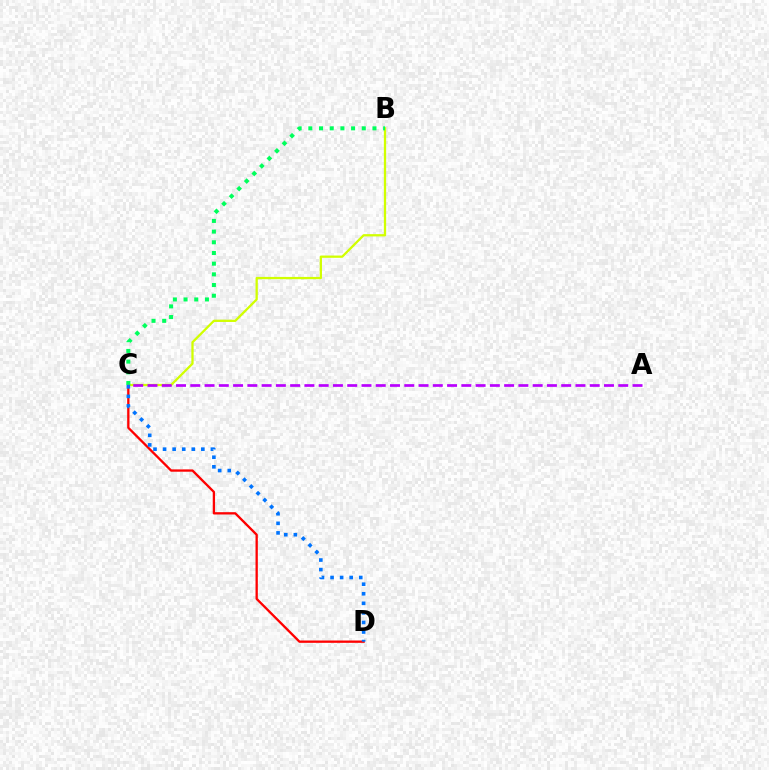{('C', 'D'): [{'color': '#ff0000', 'line_style': 'solid', 'thickness': 1.66}, {'color': '#0074ff', 'line_style': 'dotted', 'thickness': 2.6}], ('B', 'C'): [{'color': '#d1ff00', 'line_style': 'solid', 'thickness': 1.64}, {'color': '#00ff5c', 'line_style': 'dotted', 'thickness': 2.9}], ('A', 'C'): [{'color': '#b900ff', 'line_style': 'dashed', 'thickness': 1.94}]}